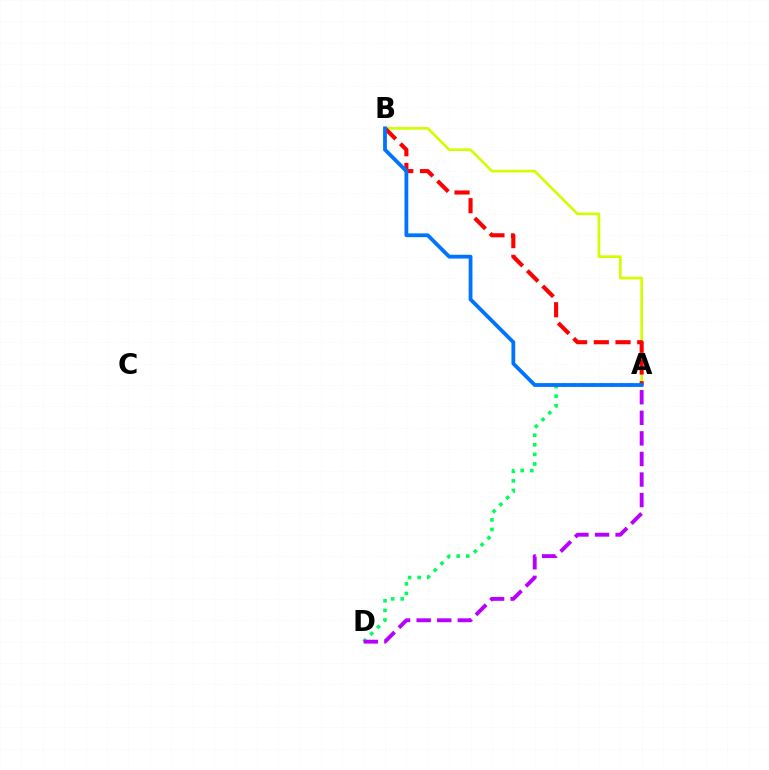{('A', 'D'): [{'color': '#00ff5c', 'line_style': 'dotted', 'thickness': 2.6}, {'color': '#b900ff', 'line_style': 'dashed', 'thickness': 2.8}], ('A', 'B'): [{'color': '#d1ff00', 'line_style': 'solid', 'thickness': 1.92}, {'color': '#ff0000', 'line_style': 'dashed', 'thickness': 2.95}, {'color': '#0074ff', 'line_style': 'solid', 'thickness': 2.73}]}